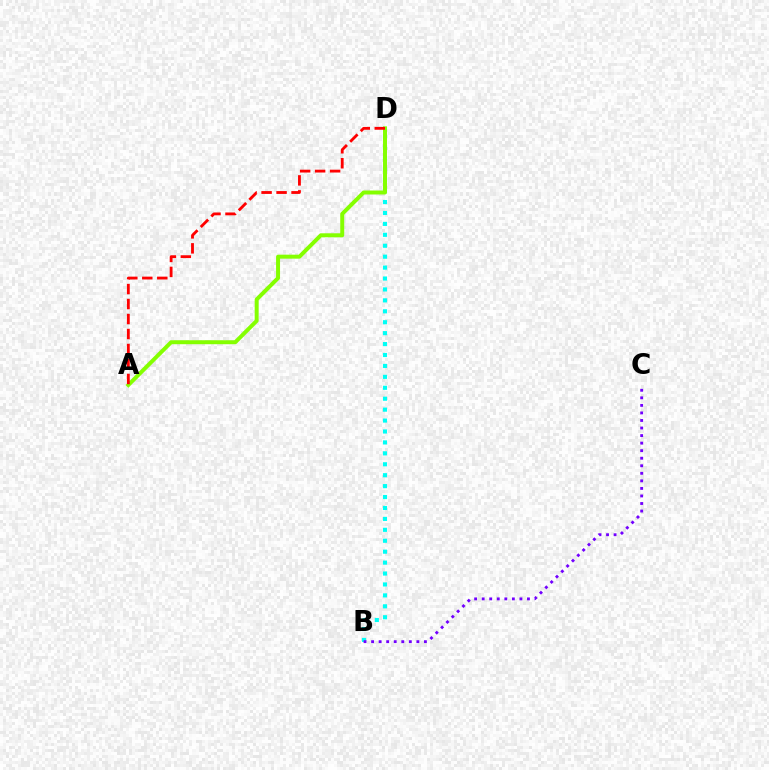{('B', 'D'): [{'color': '#00fff6', 'line_style': 'dotted', 'thickness': 2.97}], ('B', 'C'): [{'color': '#7200ff', 'line_style': 'dotted', 'thickness': 2.05}], ('A', 'D'): [{'color': '#84ff00', 'line_style': 'solid', 'thickness': 2.86}, {'color': '#ff0000', 'line_style': 'dashed', 'thickness': 2.04}]}